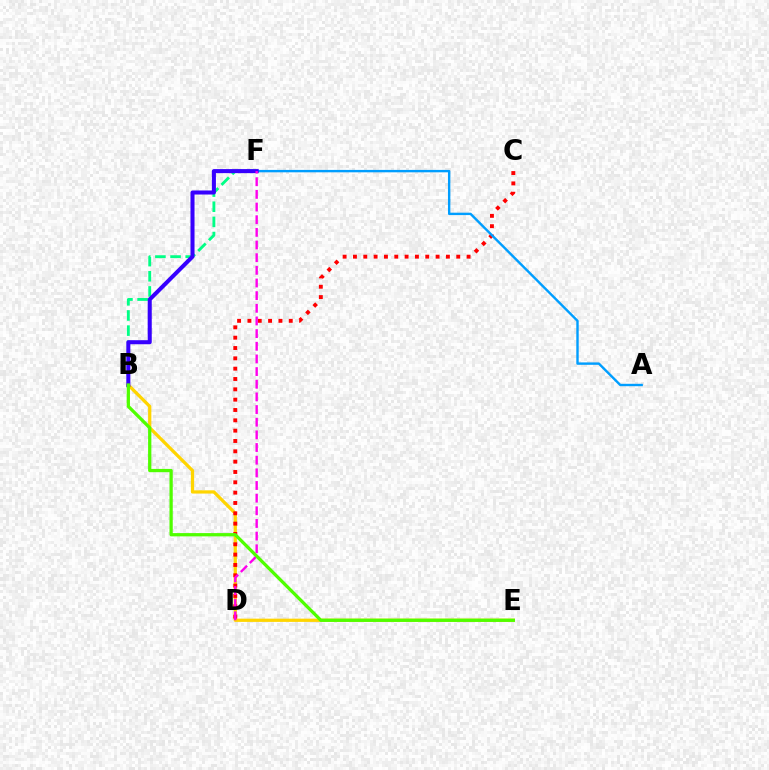{('B', 'F'): [{'color': '#00ff86', 'line_style': 'dashed', 'thickness': 2.06}, {'color': '#3700ff', 'line_style': 'solid', 'thickness': 2.91}], ('B', 'E'): [{'color': '#ffd500', 'line_style': 'solid', 'thickness': 2.34}, {'color': '#4fff00', 'line_style': 'solid', 'thickness': 2.35}], ('C', 'D'): [{'color': '#ff0000', 'line_style': 'dotted', 'thickness': 2.81}], ('A', 'F'): [{'color': '#009eff', 'line_style': 'solid', 'thickness': 1.73}], ('D', 'F'): [{'color': '#ff00ed', 'line_style': 'dashed', 'thickness': 1.72}]}